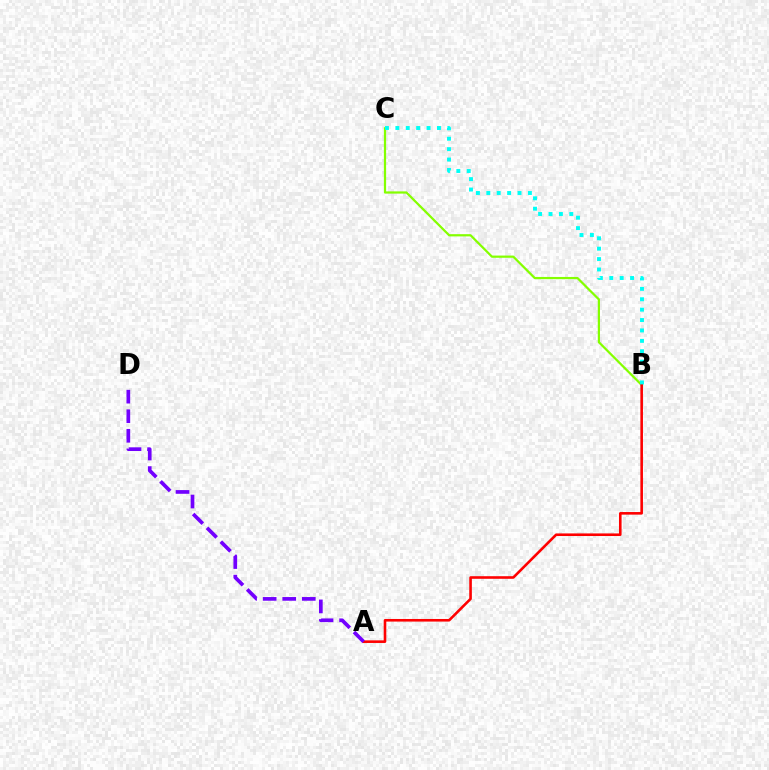{('B', 'C'): [{'color': '#84ff00', 'line_style': 'solid', 'thickness': 1.6}, {'color': '#00fff6', 'line_style': 'dotted', 'thickness': 2.82}], ('A', 'B'): [{'color': '#ff0000', 'line_style': 'solid', 'thickness': 1.87}], ('A', 'D'): [{'color': '#7200ff', 'line_style': 'dashed', 'thickness': 2.66}]}